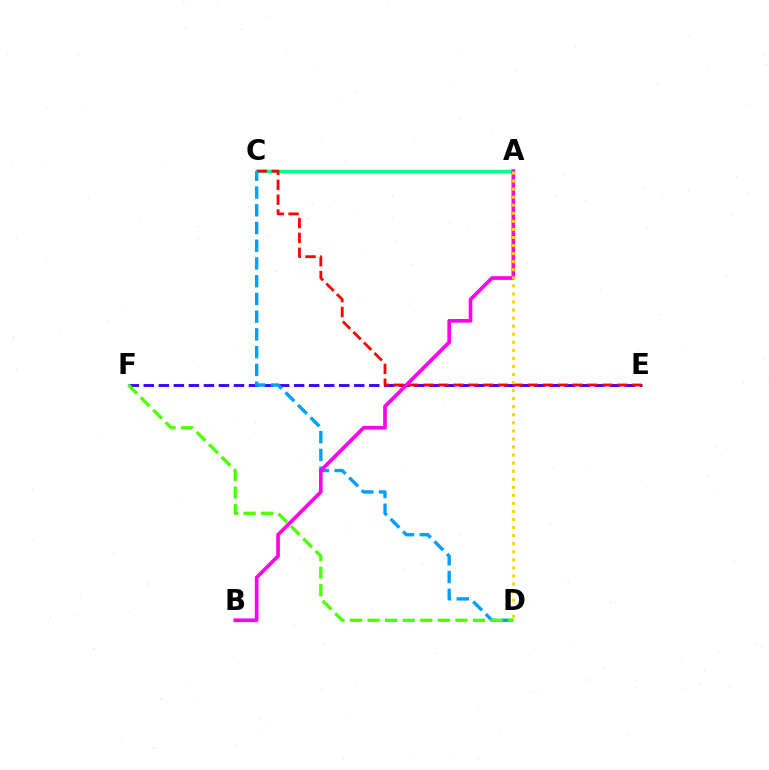{('A', 'C'): [{'color': '#00ff86', 'line_style': 'solid', 'thickness': 2.47}], ('E', 'F'): [{'color': '#3700ff', 'line_style': 'dashed', 'thickness': 2.04}], ('C', 'E'): [{'color': '#ff0000', 'line_style': 'dashed', 'thickness': 2.03}], ('C', 'D'): [{'color': '#009eff', 'line_style': 'dashed', 'thickness': 2.41}], ('A', 'B'): [{'color': '#ff00ed', 'line_style': 'solid', 'thickness': 2.63}], ('D', 'F'): [{'color': '#4fff00', 'line_style': 'dashed', 'thickness': 2.39}], ('A', 'D'): [{'color': '#ffd500', 'line_style': 'dotted', 'thickness': 2.19}]}